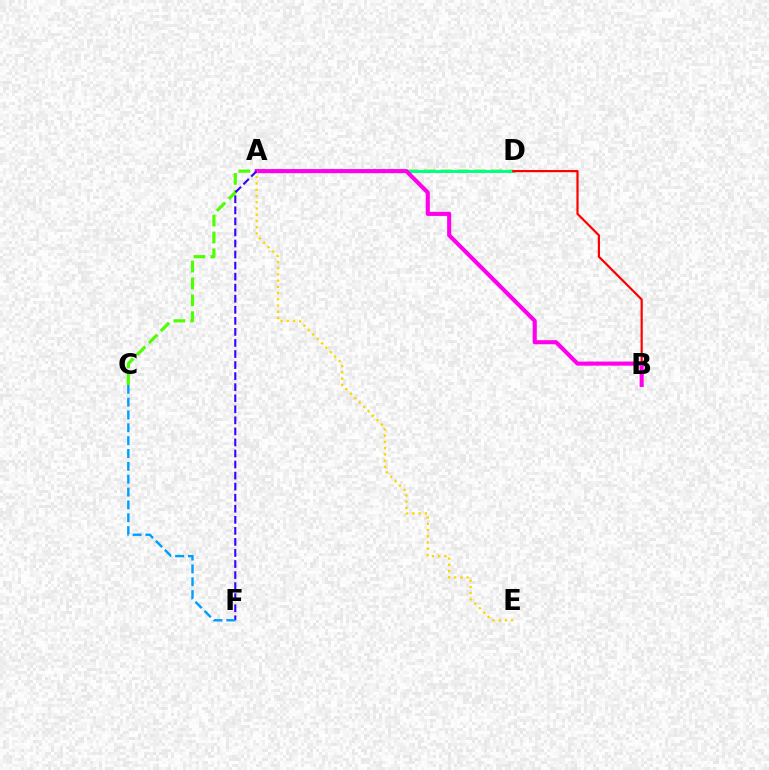{('C', 'D'): [{'color': '#4fff00', 'line_style': 'dashed', 'thickness': 2.29}], ('A', 'D'): [{'color': '#00ff86', 'line_style': 'solid', 'thickness': 2.12}], ('B', 'D'): [{'color': '#ff0000', 'line_style': 'solid', 'thickness': 1.58}], ('A', 'B'): [{'color': '#ff00ed', 'line_style': 'solid', 'thickness': 2.95}], ('A', 'E'): [{'color': '#ffd500', 'line_style': 'dotted', 'thickness': 1.69}], ('A', 'F'): [{'color': '#3700ff', 'line_style': 'dashed', 'thickness': 1.5}], ('C', 'F'): [{'color': '#009eff', 'line_style': 'dashed', 'thickness': 1.75}]}